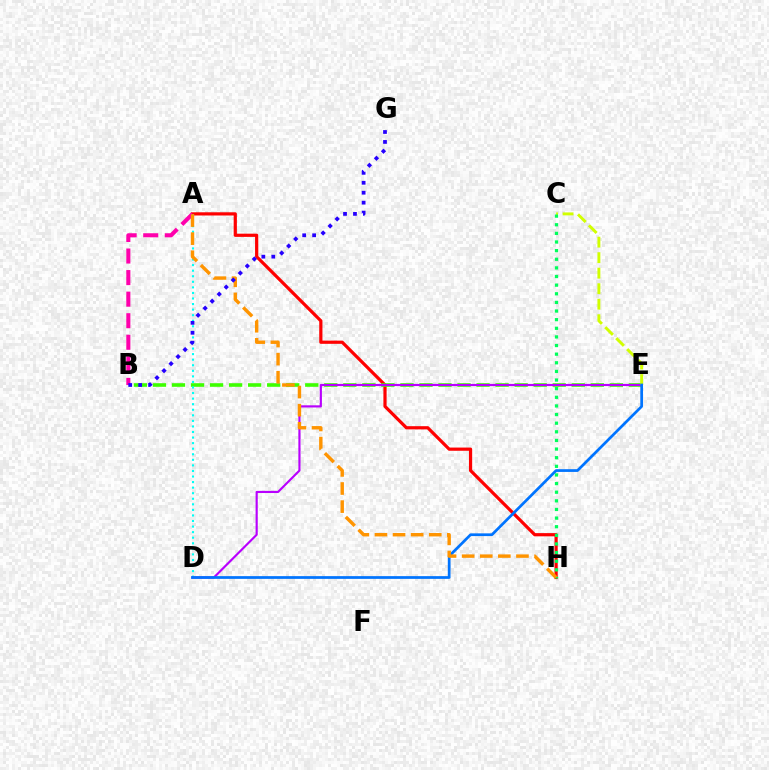{('A', 'H'): [{'color': '#ff0000', 'line_style': 'solid', 'thickness': 2.31}, {'color': '#ff9400', 'line_style': 'dashed', 'thickness': 2.46}], ('B', 'E'): [{'color': '#3dff00', 'line_style': 'dashed', 'thickness': 2.59}], ('A', 'D'): [{'color': '#00fff6', 'line_style': 'dotted', 'thickness': 1.51}], ('D', 'E'): [{'color': '#b900ff', 'line_style': 'solid', 'thickness': 1.55}, {'color': '#0074ff', 'line_style': 'solid', 'thickness': 1.97}], ('C', 'E'): [{'color': '#d1ff00', 'line_style': 'dashed', 'thickness': 2.11}], ('C', 'H'): [{'color': '#00ff5c', 'line_style': 'dotted', 'thickness': 2.34}], ('A', 'B'): [{'color': '#ff00ac', 'line_style': 'dashed', 'thickness': 2.93}], ('B', 'G'): [{'color': '#2500ff', 'line_style': 'dotted', 'thickness': 2.7}]}